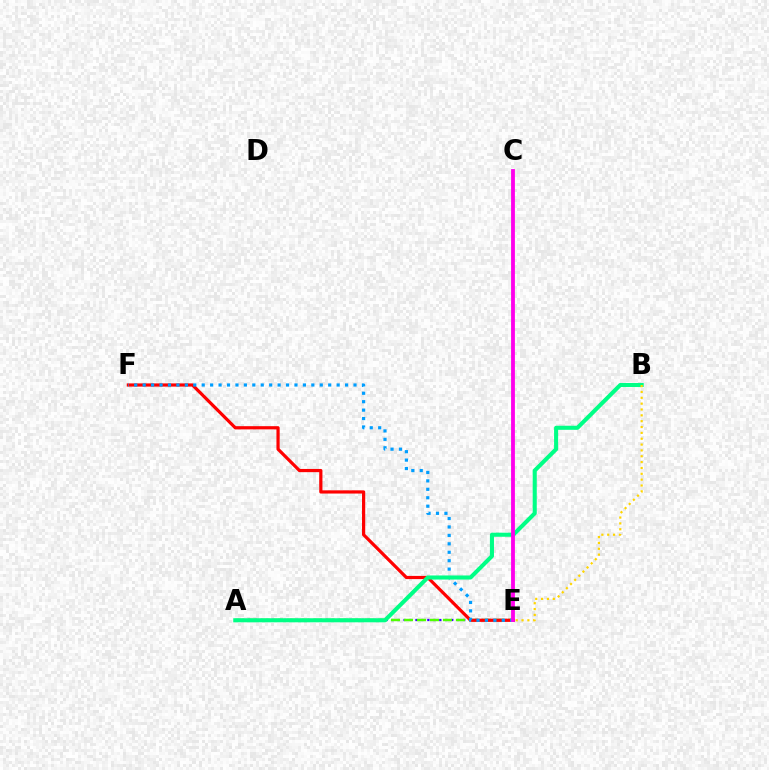{('A', 'E'): [{'color': '#3700ff', 'line_style': 'dotted', 'thickness': 1.62}, {'color': '#4fff00', 'line_style': 'dashed', 'thickness': 1.77}], ('E', 'F'): [{'color': '#ff0000', 'line_style': 'solid', 'thickness': 2.3}, {'color': '#009eff', 'line_style': 'dotted', 'thickness': 2.29}], ('A', 'B'): [{'color': '#00ff86', 'line_style': 'solid', 'thickness': 2.93}], ('B', 'E'): [{'color': '#ffd500', 'line_style': 'dotted', 'thickness': 1.59}], ('C', 'E'): [{'color': '#ff00ed', 'line_style': 'solid', 'thickness': 2.75}]}